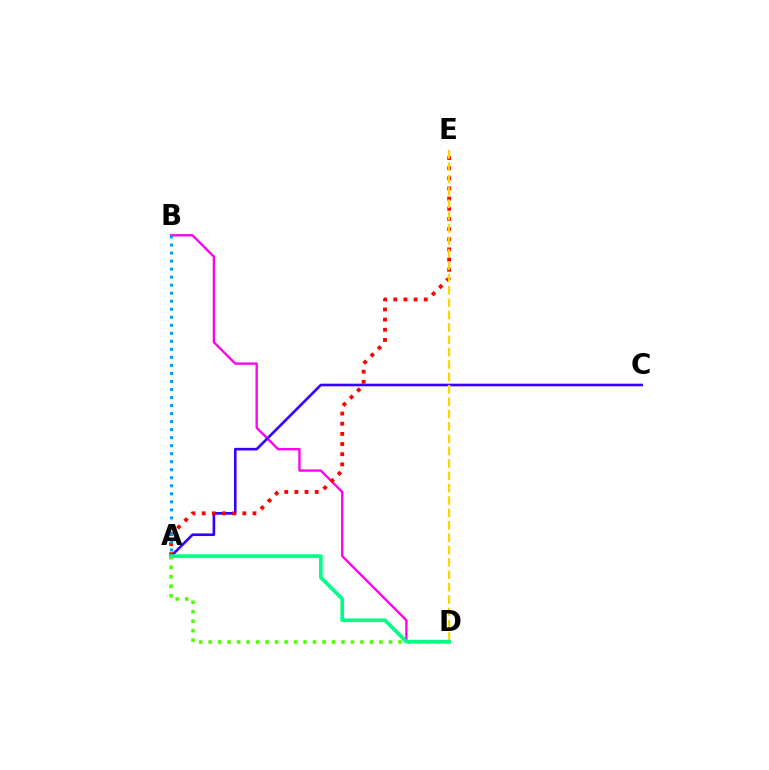{('A', 'D'): [{'color': '#4fff00', 'line_style': 'dotted', 'thickness': 2.58}, {'color': '#00ff86', 'line_style': 'solid', 'thickness': 2.64}], ('B', 'D'): [{'color': '#ff00ed', 'line_style': 'solid', 'thickness': 1.69}], ('A', 'C'): [{'color': '#3700ff', 'line_style': 'solid', 'thickness': 1.9}], ('A', 'E'): [{'color': '#ff0000', 'line_style': 'dotted', 'thickness': 2.76}], ('D', 'E'): [{'color': '#ffd500', 'line_style': 'dashed', 'thickness': 1.68}], ('A', 'B'): [{'color': '#009eff', 'line_style': 'dotted', 'thickness': 2.18}]}